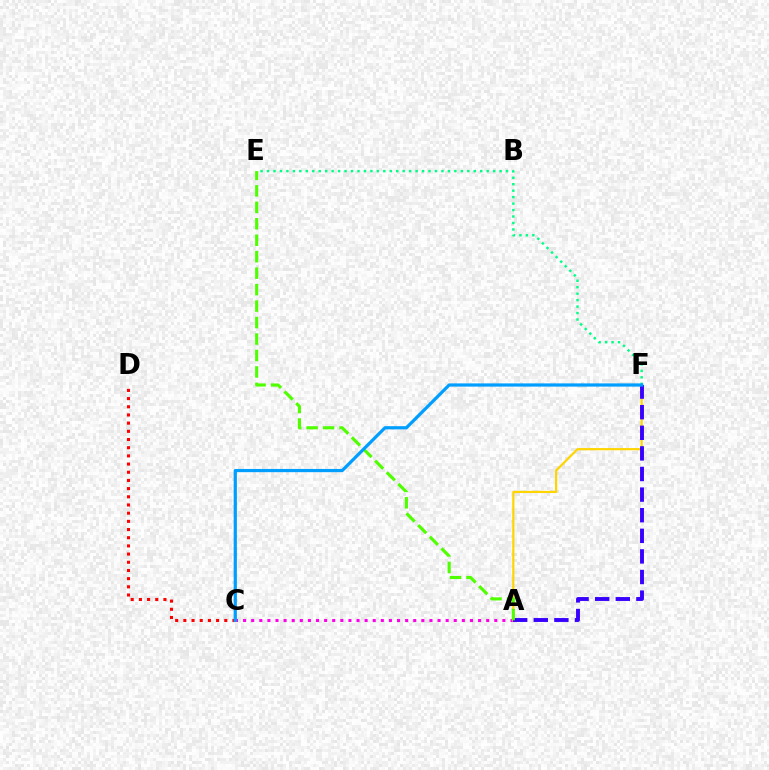{('A', 'C'): [{'color': '#ff00ed', 'line_style': 'dotted', 'thickness': 2.2}], ('C', 'D'): [{'color': '#ff0000', 'line_style': 'dotted', 'thickness': 2.22}], ('A', 'F'): [{'color': '#ffd500', 'line_style': 'solid', 'thickness': 1.57}, {'color': '#3700ff', 'line_style': 'dashed', 'thickness': 2.8}], ('E', 'F'): [{'color': '#00ff86', 'line_style': 'dotted', 'thickness': 1.76}], ('A', 'E'): [{'color': '#4fff00', 'line_style': 'dashed', 'thickness': 2.24}], ('C', 'F'): [{'color': '#009eff', 'line_style': 'solid', 'thickness': 2.31}]}